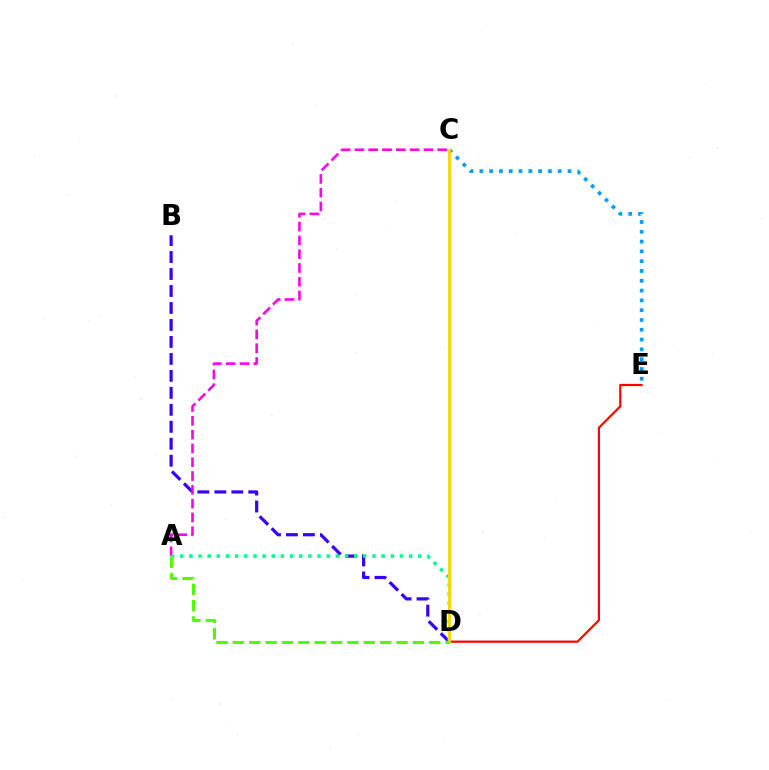{('C', 'E'): [{'color': '#009eff', 'line_style': 'dotted', 'thickness': 2.66}], ('D', 'E'): [{'color': '#ff0000', 'line_style': 'solid', 'thickness': 1.58}], ('B', 'D'): [{'color': '#3700ff', 'line_style': 'dashed', 'thickness': 2.31}], ('A', 'C'): [{'color': '#ff00ed', 'line_style': 'dashed', 'thickness': 1.88}], ('A', 'D'): [{'color': '#00ff86', 'line_style': 'dotted', 'thickness': 2.49}, {'color': '#4fff00', 'line_style': 'dashed', 'thickness': 2.22}], ('C', 'D'): [{'color': '#ffd500', 'line_style': 'solid', 'thickness': 2.05}]}